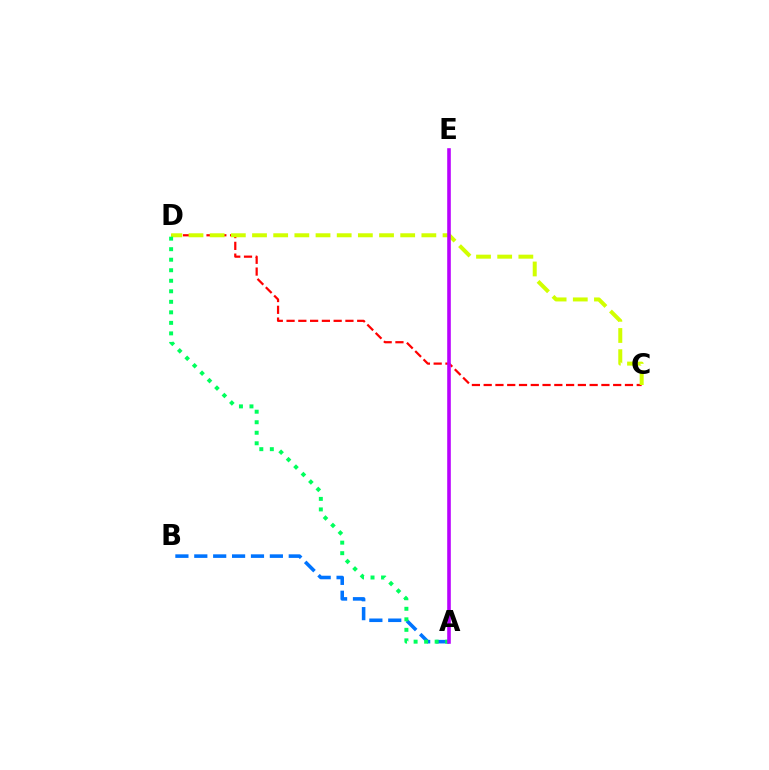{('C', 'D'): [{'color': '#ff0000', 'line_style': 'dashed', 'thickness': 1.6}, {'color': '#d1ff00', 'line_style': 'dashed', 'thickness': 2.88}], ('A', 'B'): [{'color': '#0074ff', 'line_style': 'dashed', 'thickness': 2.57}], ('A', 'D'): [{'color': '#00ff5c', 'line_style': 'dotted', 'thickness': 2.86}], ('A', 'E'): [{'color': '#b900ff', 'line_style': 'solid', 'thickness': 2.59}]}